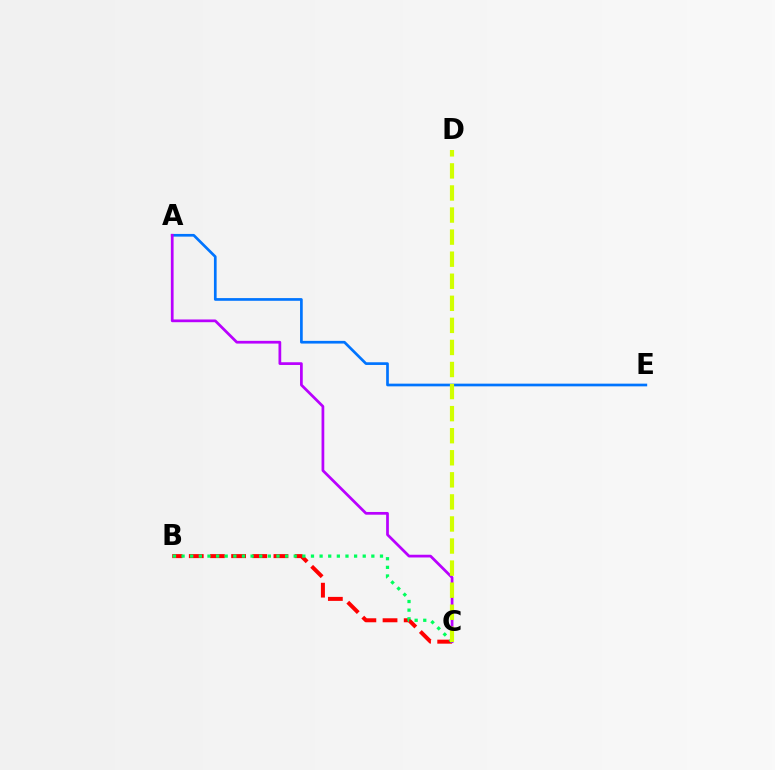{('B', 'C'): [{'color': '#ff0000', 'line_style': 'dashed', 'thickness': 2.87}, {'color': '#00ff5c', 'line_style': 'dotted', 'thickness': 2.34}], ('A', 'E'): [{'color': '#0074ff', 'line_style': 'solid', 'thickness': 1.94}], ('A', 'C'): [{'color': '#b900ff', 'line_style': 'solid', 'thickness': 1.97}], ('C', 'D'): [{'color': '#d1ff00', 'line_style': 'dashed', 'thickness': 3.0}]}